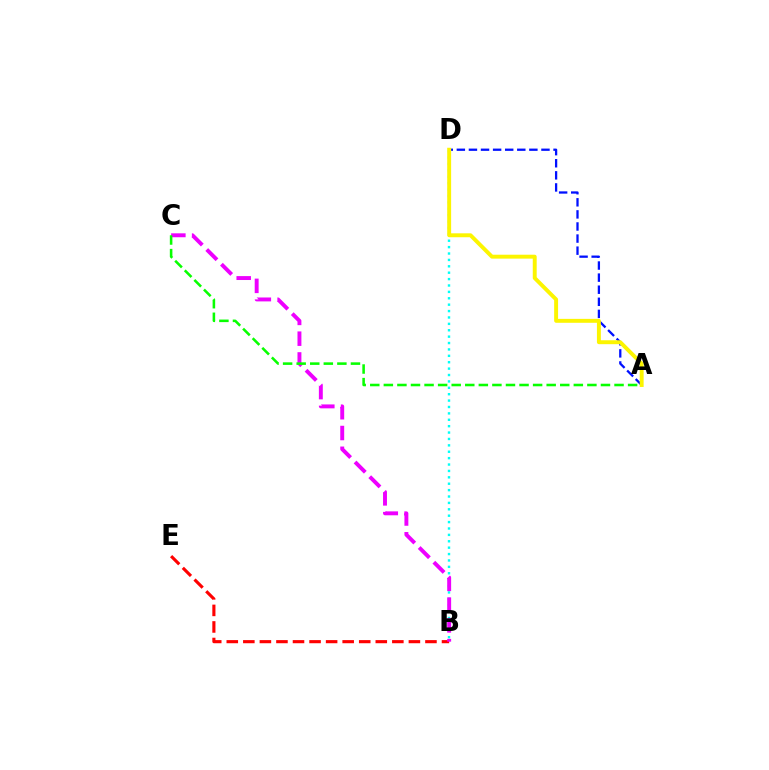{('B', 'E'): [{'color': '#ff0000', 'line_style': 'dashed', 'thickness': 2.25}], ('B', 'D'): [{'color': '#00fff6', 'line_style': 'dotted', 'thickness': 1.74}], ('A', 'D'): [{'color': '#0010ff', 'line_style': 'dashed', 'thickness': 1.64}, {'color': '#fcf500', 'line_style': 'solid', 'thickness': 2.82}], ('B', 'C'): [{'color': '#ee00ff', 'line_style': 'dashed', 'thickness': 2.82}], ('A', 'C'): [{'color': '#08ff00', 'line_style': 'dashed', 'thickness': 1.84}]}